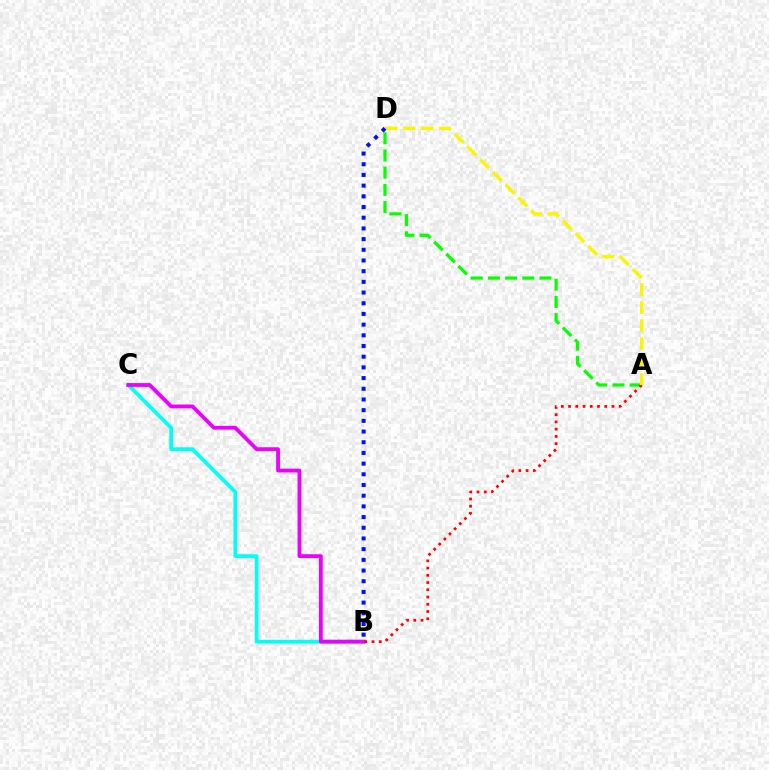{('B', 'C'): [{'color': '#00fff6', 'line_style': 'solid', 'thickness': 2.68}, {'color': '#ee00ff', 'line_style': 'solid', 'thickness': 2.75}], ('A', 'D'): [{'color': '#08ff00', 'line_style': 'dashed', 'thickness': 2.34}, {'color': '#fcf500', 'line_style': 'dashed', 'thickness': 2.44}], ('A', 'B'): [{'color': '#ff0000', 'line_style': 'dotted', 'thickness': 1.97}], ('B', 'D'): [{'color': '#0010ff', 'line_style': 'dotted', 'thickness': 2.9}]}